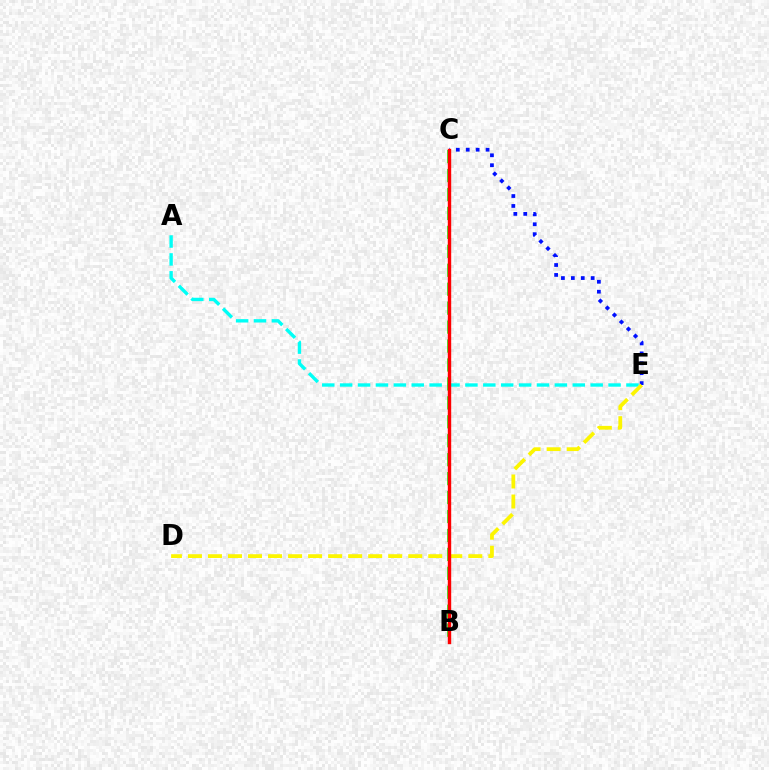{('C', 'E'): [{'color': '#0010ff', 'line_style': 'dotted', 'thickness': 2.7}], ('A', 'E'): [{'color': '#00fff6', 'line_style': 'dashed', 'thickness': 2.43}], ('D', 'E'): [{'color': '#fcf500', 'line_style': 'dashed', 'thickness': 2.72}], ('B', 'C'): [{'color': '#08ff00', 'line_style': 'dashed', 'thickness': 2.57}, {'color': '#ee00ff', 'line_style': 'dotted', 'thickness': 1.51}, {'color': '#ff0000', 'line_style': 'solid', 'thickness': 2.44}]}